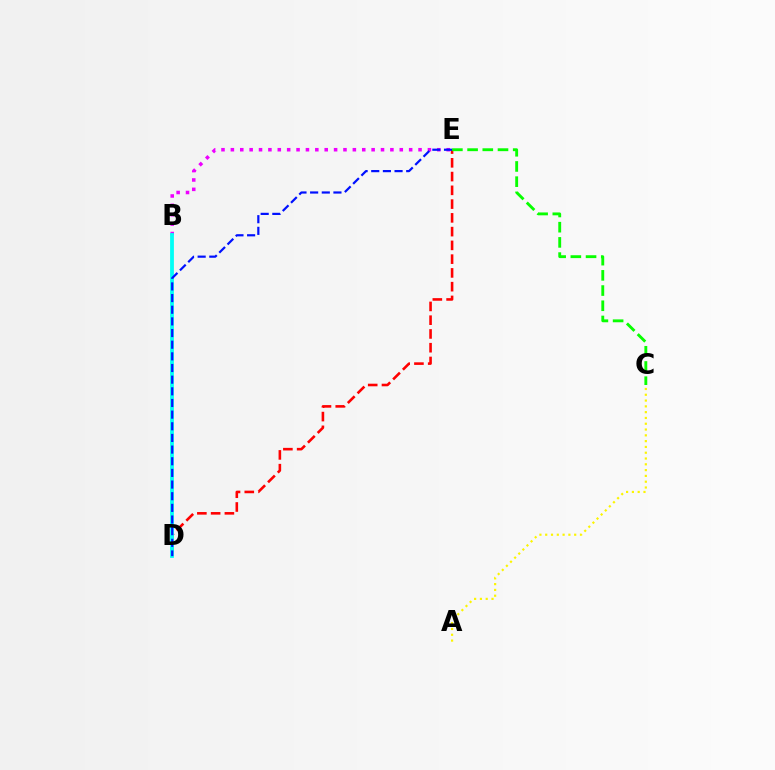{('A', 'C'): [{'color': '#fcf500', 'line_style': 'dotted', 'thickness': 1.57}], ('B', 'E'): [{'color': '#ee00ff', 'line_style': 'dotted', 'thickness': 2.55}], ('D', 'E'): [{'color': '#ff0000', 'line_style': 'dashed', 'thickness': 1.87}, {'color': '#0010ff', 'line_style': 'dashed', 'thickness': 1.58}], ('C', 'E'): [{'color': '#08ff00', 'line_style': 'dashed', 'thickness': 2.07}], ('B', 'D'): [{'color': '#00fff6', 'line_style': 'solid', 'thickness': 2.73}]}